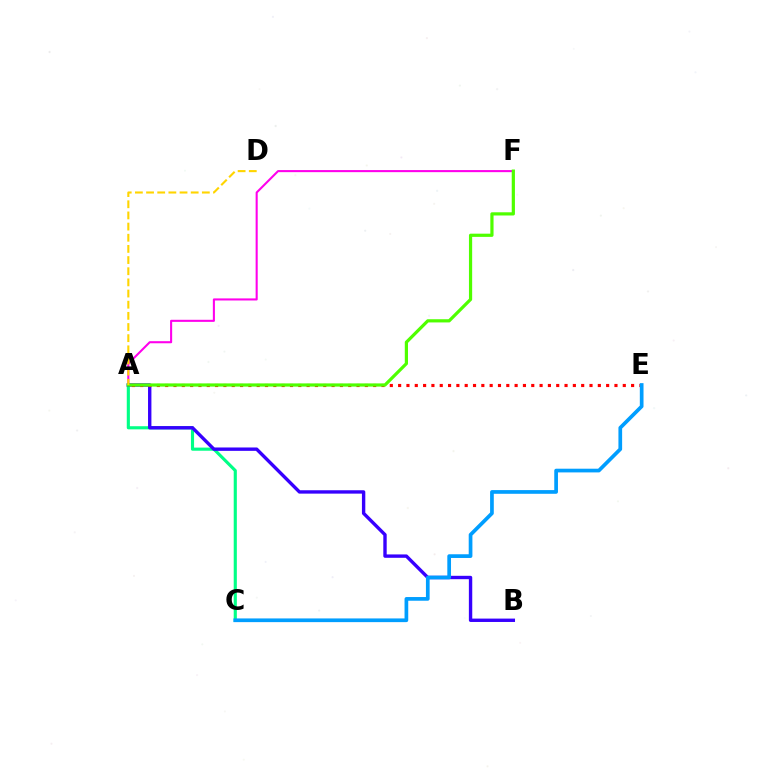{('A', 'F'): [{'color': '#ff00ed', 'line_style': 'solid', 'thickness': 1.5}, {'color': '#4fff00', 'line_style': 'solid', 'thickness': 2.31}], ('A', 'C'): [{'color': '#00ff86', 'line_style': 'solid', 'thickness': 2.25}], ('A', 'B'): [{'color': '#3700ff', 'line_style': 'solid', 'thickness': 2.43}], ('A', 'E'): [{'color': '#ff0000', 'line_style': 'dotted', 'thickness': 2.26}], ('A', 'D'): [{'color': '#ffd500', 'line_style': 'dashed', 'thickness': 1.52}], ('C', 'E'): [{'color': '#009eff', 'line_style': 'solid', 'thickness': 2.66}]}